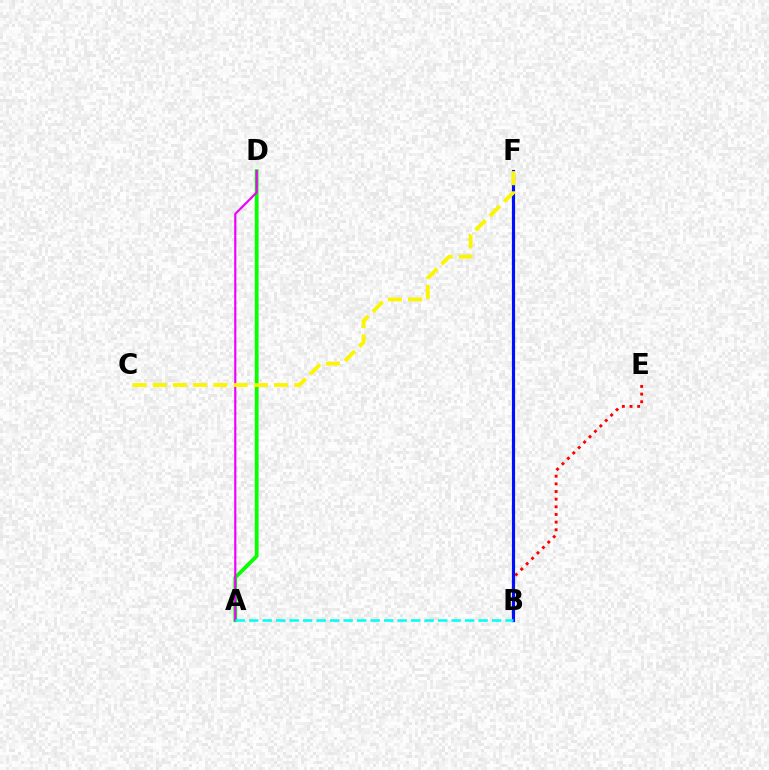{('B', 'E'): [{'color': '#ff0000', 'line_style': 'dotted', 'thickness': 2.08}], ('A', 'D'): [{'color': '#08ff00', 'line_style': 'solid', 'thickness': 2.74}, {'color': '#ee00ff', 'line_style': 'solid', 'thickness': 1.56}], ('B', 'F'): [{'color': '#0010ff', 'line_style': 'solid', 'thickness': 2.27}], ('A', 'B'): [{'color': '#00fff6', 'line_style': 'dashed', 'thickness': 1.83}], ('C', 'F'): [{'color': '#fcf500', 'line_style': 'dashed', 'thickness': 2.75}]}